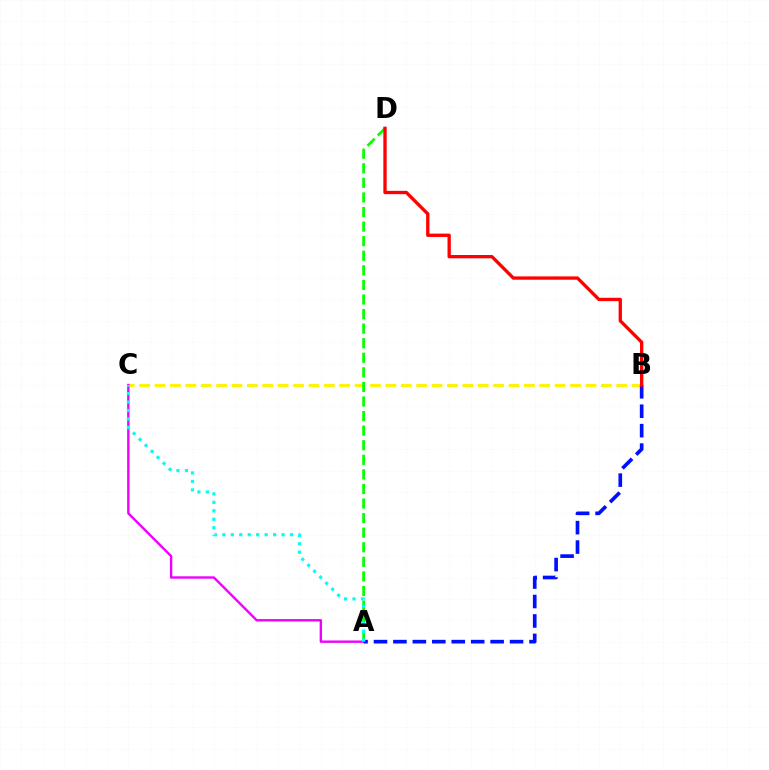{('B', 'C'): [{'color': '#fcf500', 'line_style': 'dashed', 'thickness': 2.09}], ('A', 'D'): [{'color': '#08ff00', 'line_style': 'dashed', 'thickness': 1.98}], ('A', 'C'): [{'color': '#ee00ff', 'line_style': 'solid', 'thickness': 1.71}, {'color': '#00fff6', 'line_style': 'dotted', 'thickness': 2.3}], ('A', 'B'): [{'color': '#0010ff', 'line_style': 'dashed', 'thickness': 2.64}], ('B', 'D'): [{'color': '#ff0000', 'line_style': 'solid', 'thickness': 2.39}]}